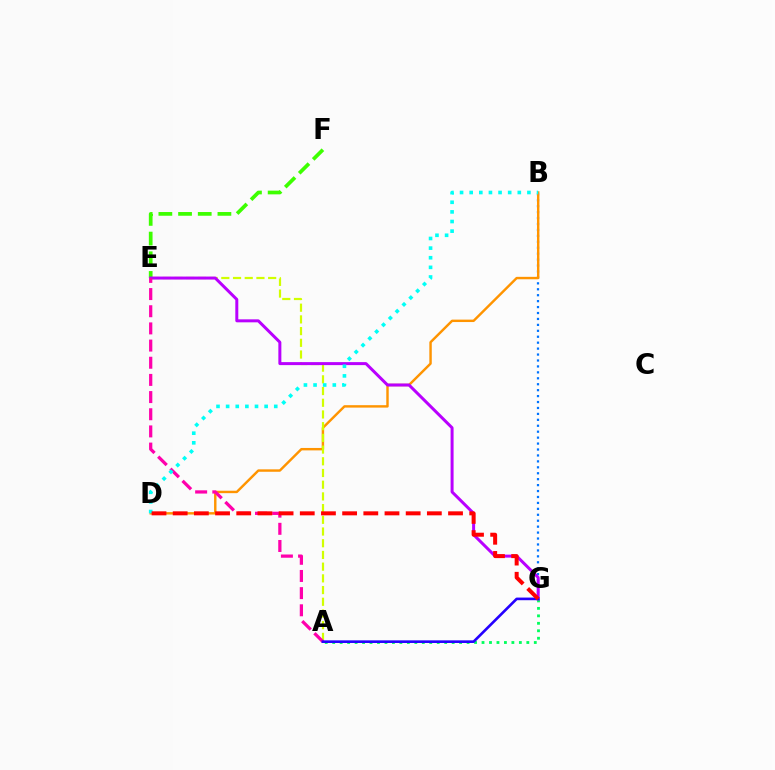{('B', 'G'): [{'color': '#0074ff', 'line_style': 'dotted', 'thickness': 1.61}], ('B', 'D'): [{'color': '#ff9400', 'line_style': 'solid', 'thickness': 1.75}, {'color': '#00fff6', 'line_style': 'dotted', 'thickness': 2.61}], ('A', 'E'): [{'color': '#d1ff00', 'line_style': 'dashed', 'thickness': 1.59}, {'color': '#ff00ac', 'line_style': 'dashed', 'thickness': 2.33}], ('E', 'F'): [{'color': '#3dff00', 'line_style': 'dashed', 'thickness': 2.67}], ('A', 'G'): [{'color': '#00ff5c', 'line_style': 'dotted', 'thickness': 2.03}, {'color': '#2500ff', 'line_style': 'solid', 'thickness': 1.9}], ('E', 'G'): [{'color': '#b900ff', 'line_style': 'solid', 'thickness': 2.16}], ('D', 'G'): [{'color': '#ff0000', 'line_style': 'dashed', 'thickness': 2.88}]}